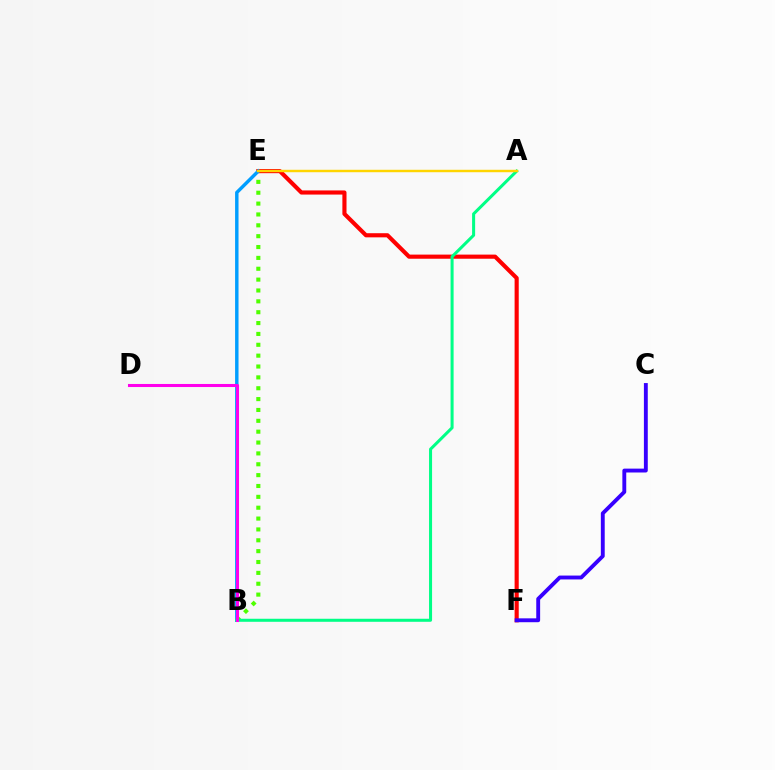{('B', 'E'): [{'color': '#4fff00', 'line_style': 'dotted', 'thickness': 2.95}, {'color': '#009eff', 'line_style': 'solid', 'thickness': 2.47}], ('E', 'F'): [{'color': '#ff0000', 'line_style': 'solid', 'thickness': 2.97}], ('C', 'F'): [{'color': '#3700ff', 'line_style': 'solid', 'thickness': 2.79}], ('A', 'B'): [{'color': '#00ff86', 'line_style': 'solid', 'thickness': 2.18}], ('A', 'E'): [{'color': '#ffd500', 'line_style': 'solid', 'thickness': 1.76}], ('B', 'D'): [{'color': '#ff00ed', 'line_style': 'solid', 'thickness': 2.21}]}